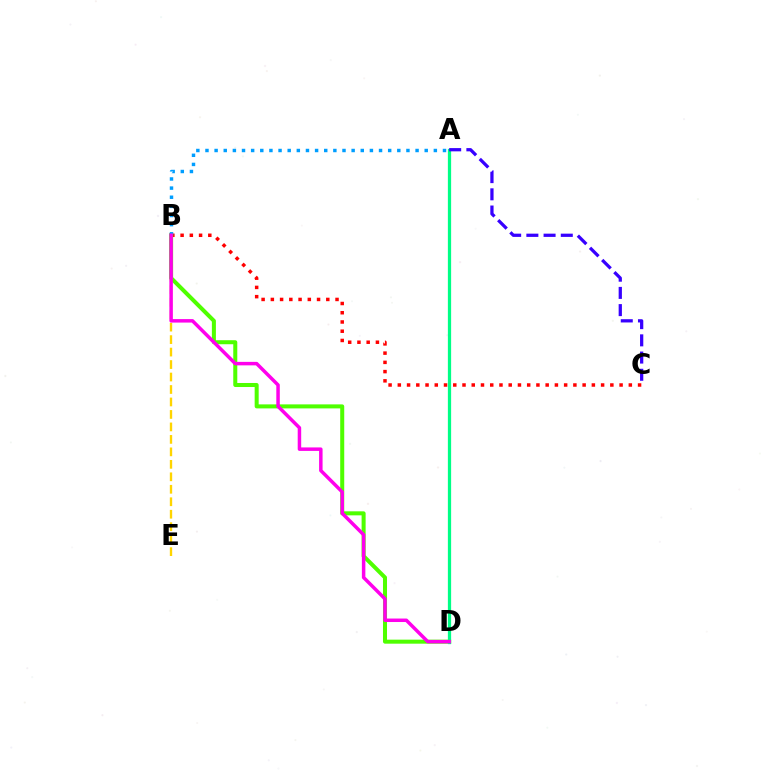{('B', 'C'): [{'color': '#ff0000', 'line_style': 'dotted', 'thickness': 2.51}], ('B', 'E'): [{'color': '#ffd500', 'line_style': 'dashed', 'thickness': 1.69}], ('B', 'D'): [{'color': '#4fff00', 'line_style': 'solid', 'thickness': 2.89}, {'color': '#ff00ed', 'line_style': 'solid', 'thickness': 2.51}], ('A', 'D'): [{'color': '#00ff86', 'line_style': 'solid', 'thickness': 2.34}], ('A', 'B'): [{'color': '#009eff', 'line_style': 'dotted', 'thickness': 2.48}], ('A', 'C'): [{'color': '#3700ff', 'line_style': 'dashed', 'thickness': 2.34}]}